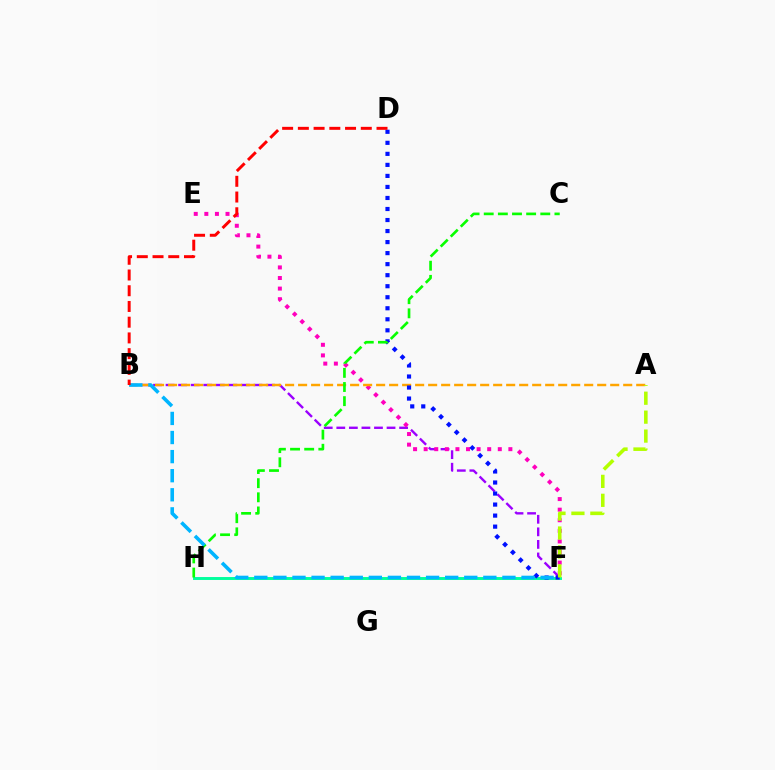{('B', 'F'): [{'color': '#9b00ff', 'line_style': 'dashed', 'thickness': 1.71}, {'color': '#00b5ff', 'line_style': 'dashed', 'thickness': 2.59}], ('F', 'H'): [{'color': '#00ff9d', 'line_style': 'solid', 'thickness': 2.1}], ('E', 'F'): [{'color': '#ff00bd', 'line_style': 'dotted', 'thickness': 2.88}], ('A', 'B'): [{'color': '#ffa500', 'line_style': 'dashed', 'thickness': 1.77}], ('D', 'F'): [{'color': '#0010ff', 'line_style': 'dotted', 'thickness': 3.0}], ('C', 'H'): [{'color': '#08ff00', 'line_style': 'dashed', 'thickness': 1.92}], ('A', 'F'): [{'color': '#b3ff00', 'line_style': 'dashed', 'thickness': 2.57}], ('B', 'D'): [{'color': '#ff0000', 'line_style': 'dashed', 'thickness': 2.14}]}